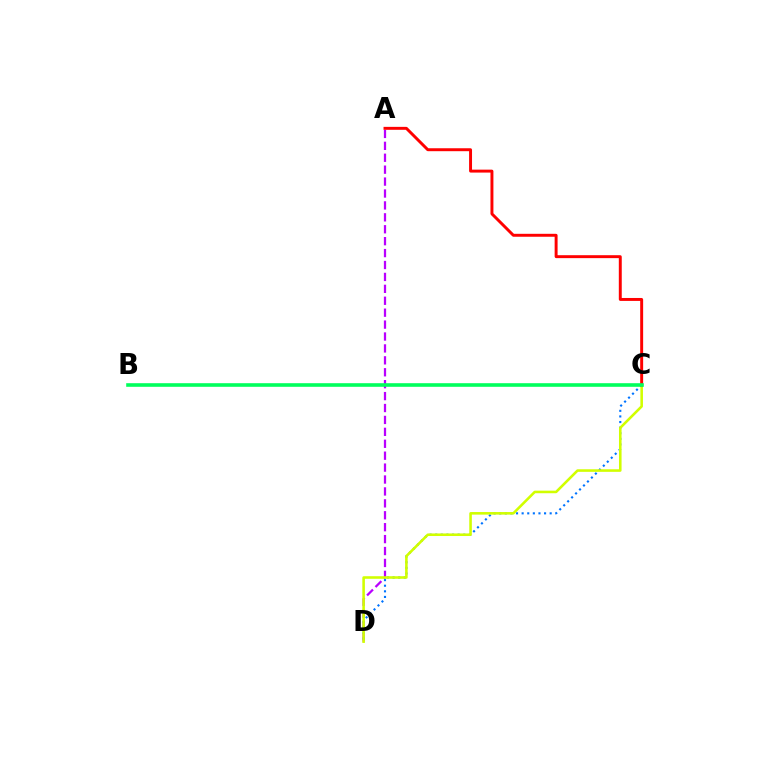{('A', 'D'): [{'color': '#b900ff', 'line_style': 'dashed', 'thickness': 1.62}], ('C', 'D'): [{'color': '#0074ff', 'line_style': 'dotted', 'thickness': 1.52}, {'color': '#d1ff00', 'line_style': 'solid', 'thickness': 1.86}], ('A', 'C'): [{'color': '#ff0000', 'line_style': 'solid', 'thickness': 2.12}], ('B', 'C'): [{'color': '#00ff5c', 'line_style': 'solid', 'thickness': 2.59}]}